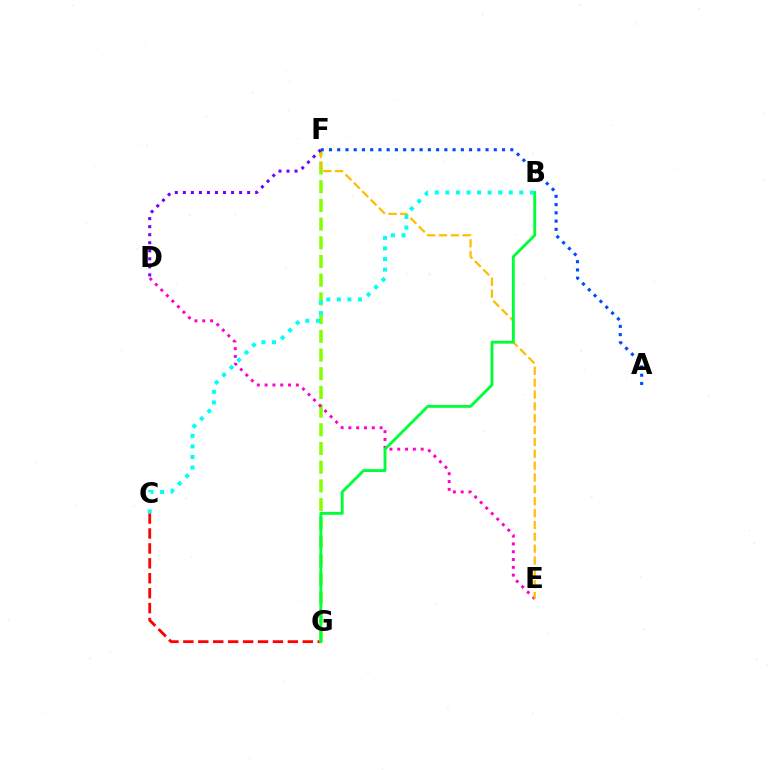{('C', 'G'): [{'color': '#ff0000', 'line_style': 'dashed', 'thickness': 2.03}], ('F', 'G'): [{'color': '#84ff00', 'line_style': 'dashed', 'thickness': 2.54}], ('D', 'E'): [{'color': '#ff00cf', 'line_style': 'dotted', 'thickness': 2.12}], ('E', 'F'): [{'color': '#ffbd00', 'line_style': 'dashed', 'thickness': 1.61}], ('B', 'G'): [{'color': '#00ff39', 'line_style': 'solid', 'thickness': 2.06}], ('A', 'F'): [{'color': '#004bff', 'line_style': 'dotted', 'thickness': 2.24}], ('D', 'F'): [{'color': '#7200ff', 'line_style': 'dotted', 'thickness': 2.18}], ('B', 'C'): [{'color': '#00fff6', 'line_style': 'dotted', 'thickness': 2.87}]}